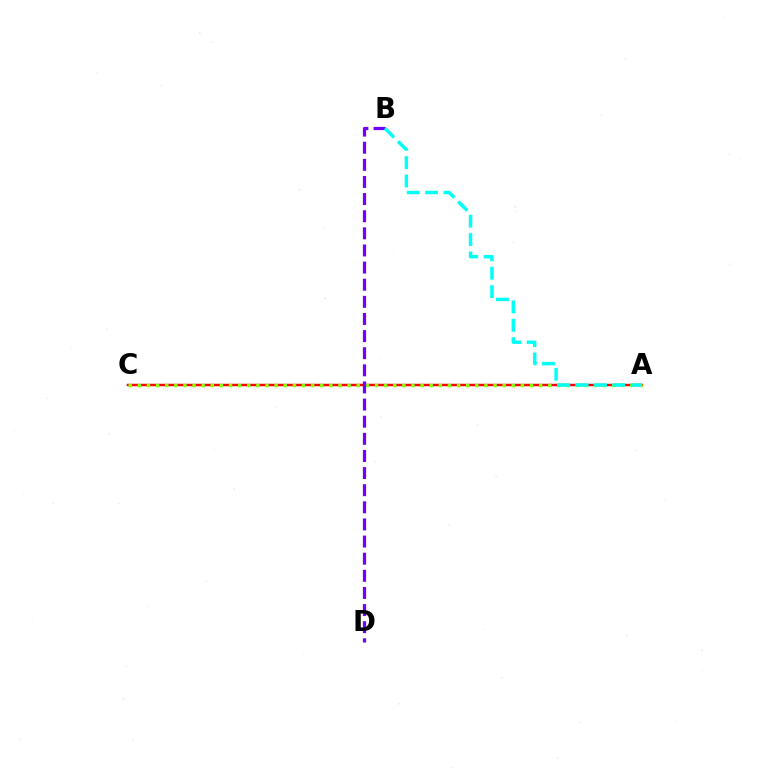{('A', 'C'): [{'color': '#ff0000', 'line_style': 'solid', 'thickness': 1.77}, {'color': '#84ff00', 'line_style': 'dotted', 'thickness': 2.48}], ('B', 'D'): [{'color': '#7200ff', 'line_style': 'dashed', 'thickness': 2.33}], ('A', 'B'): [{'color': '#00fff6', 'line_style': 'dashed', 'thickness': 2.49}]}